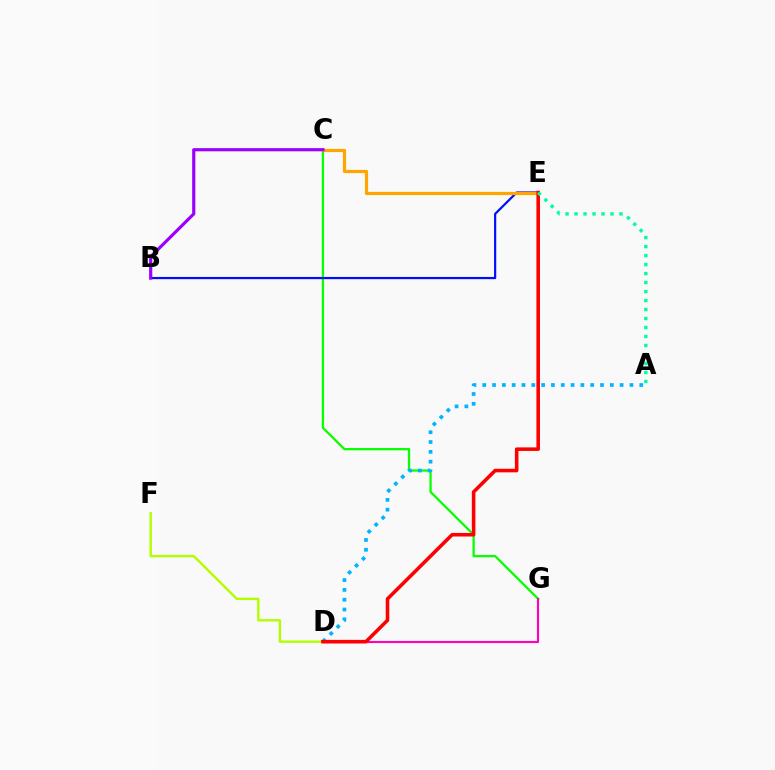{('C', 'G'): [{'color': '#08ff00', 'line_style': 'solid', 'thickness': 1.64}], ('B', 'E'): [{'color': '#0010ff', 'line_style': 'solid', 'thickness': 1.6}], ('A', 'D'): [{'color': '#00b5ff', 'line_style': 'dotted', 'thickness': 2.67}], ('D', 'G'): [{'color': '#ff00bd', 'line_style': 'solid', 'thickness': 1.54}], ('C', 'E'): [{'color': '#ffa500', 'line_style': 'solid', 'thickness': 2.3}], ('D', 'F'): [{'color': '#b3ff00', 'line_style': 'solid', 'thickness': 1.74}], ('D', 'E'): [{'color': '#ff0000', 'line_style': 'solid', 'thickness': 2.57}], ('B', 'C'): [{'color': '#9b00ff', 'line_style': 'solid', 'thickness': 2.28}], ('A', 'E'): [{'color': '#00ff9d', 'line_style': 'dotted', 'thickness': 2.44}]}